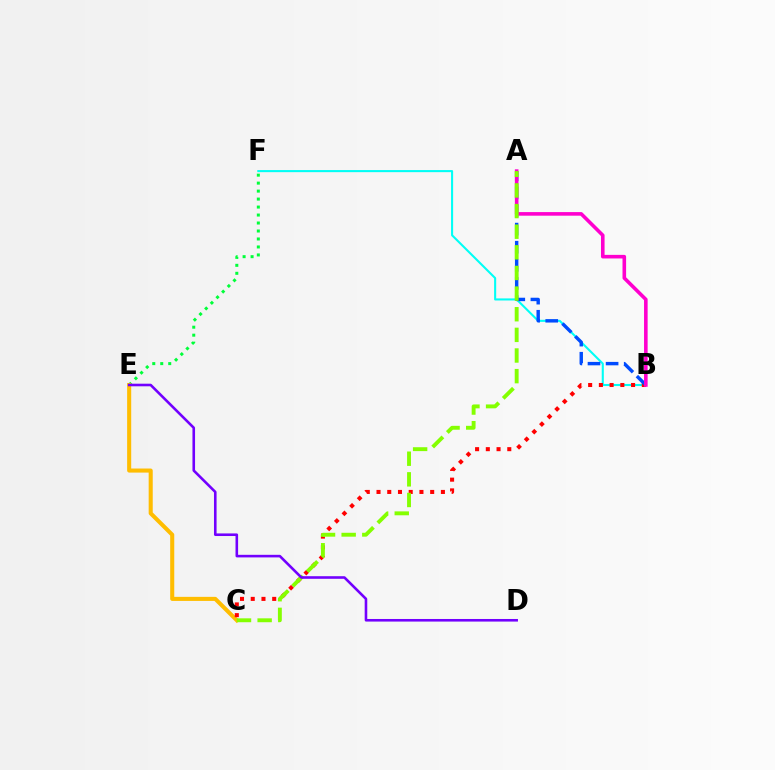{('B', 'F'): [{'color': '#00fff6', 'line_style': 'solid', 'thickness': 1.5}], ('E', 'F'): [{'color': '#00ff39', 'line_style': 'dotted', 'thickness': 2.17}], ('C', 'E'): [{'color': '#ffbd00', 'line_style': 'solid', 'thickness': 2.93}], ('B', 'C'): [{'color': '#ff0000', 'line_style': 'dotted', 'thickness': 2.92}], ('A', 'B'): [{'color': '#004bff', 'line_style': 'dashed', 'thickness': 2.46}, {'color': '#ff00cf', 'line_style': 'solid', 'thickness': 2.59}], ('A', 'C'): [{'color': '#84ff00', 'line_style': 'dashed', 'thickness': 2.8}], ('D', 'E'): [{'color': '#7200ff', 'line_style': 'solid', 'thickness': 1.87}]}